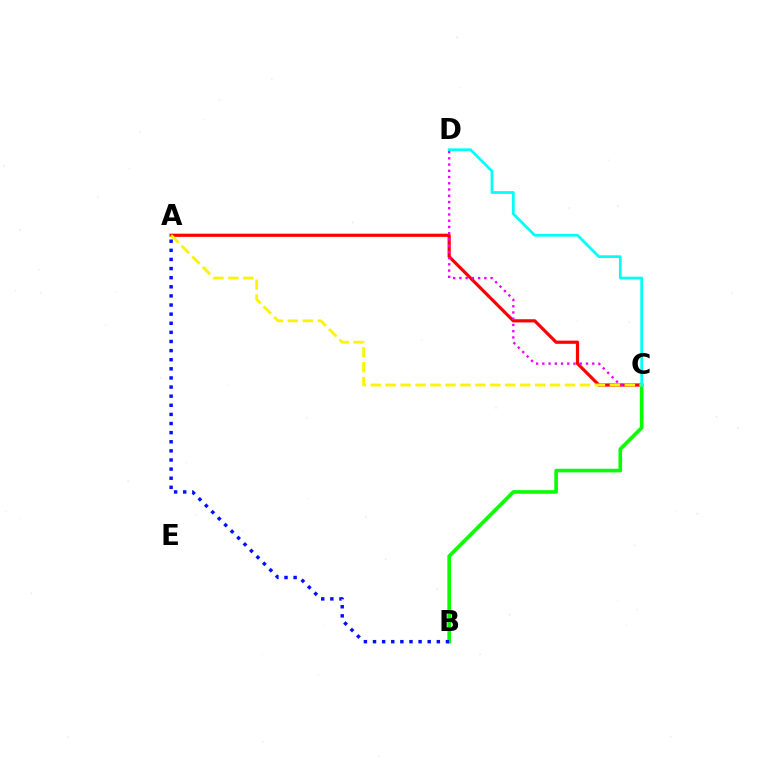{('A', 'C'): [{'color': '#ff0000', 'line_style': 'solid', 'thickness': 2.29}, {'color': '#fcf500', 'line_style': 'dashed', 'thickness': 2.03}], ('C', 'D'): [{'color': '#ee00ff', 'line_style': 'dotted', 'thickness': 1.69}, {'color': '#00fff6', 'line_style': 'solid', 'thickness': 1.96}], ('B', 'C'): [{'color': '#08ff00', 'line_style': 'solid', 'thickness': 2.61}], ('A', 'B'): [{'color': '#0010ff', 'line_style': 'dotted', 'thickness': 2.48}]}